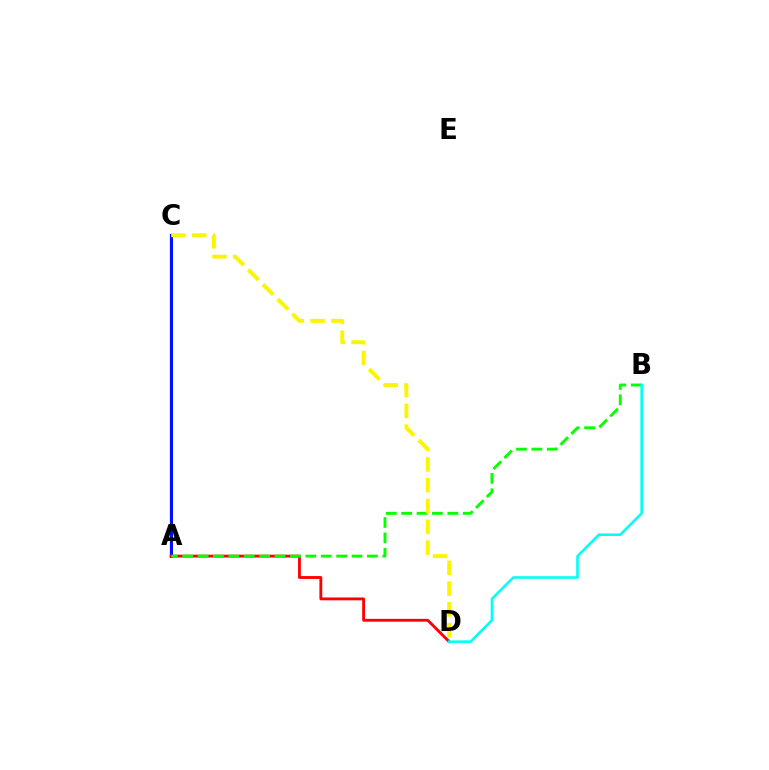{('A', 'C'): [{'color': '#ee00ff', 'line_style': 'solid', 'thickness': 1.66}, {'color': '#0010ff', 'line_style': 'solid', 'thickness': 2.14}], ('A', 'D'): [{'color': '#ff0000', 'line_style': 'solid', 'thickness': 2.05}], ('A', 'B'): [{'color': '#08ff00', 'line_style': 'dashed', 'thickness': 2.09}], ('C', 'D'): [{'color': '#fcf500', 'line_style': 'dashed', 'thickness': 2.82}], ('B', 'D'): [{'color': '#00fff6', 'line_style': 'solid', 'thickness': 1.86}]}